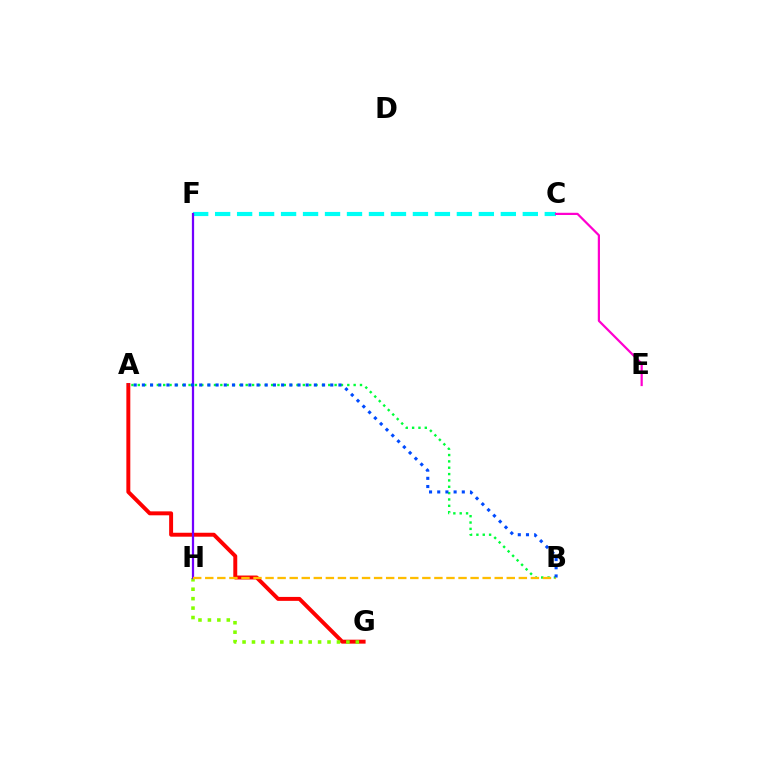{('A', 'B'): [{'color': '#00ff39', 'line_style': 'dotted', 'thickness': 1.72}, {'color': '#004bff', 'line_style': 'dotted', 'thickness': 2.23}], ('A', 'G'): [{'color': '#ff0000', 'line_style': 'solid', 'thickness': 2.84}], ('G', 'H'): [{'color': '#84ff00', 'line_style': 'dotted', 'thickness': 2.56}], ('C', 'F'): [{'color': '#00fff6', 'line_style': 'dashed', 'thickness': 2.99}], ('F', 'H'): [{'color': '#7200ff', 'line_style': 'solid', 'thickness': 1.62}], ('C', 'E'): [{'color': '#ff00cf', 'line_style': 'solid', 'thickness': 1.6}], ('B', 'H'): [{'color': '#ffbd00', 'line_style': 'dashed', 'thickness': 1.64}]}